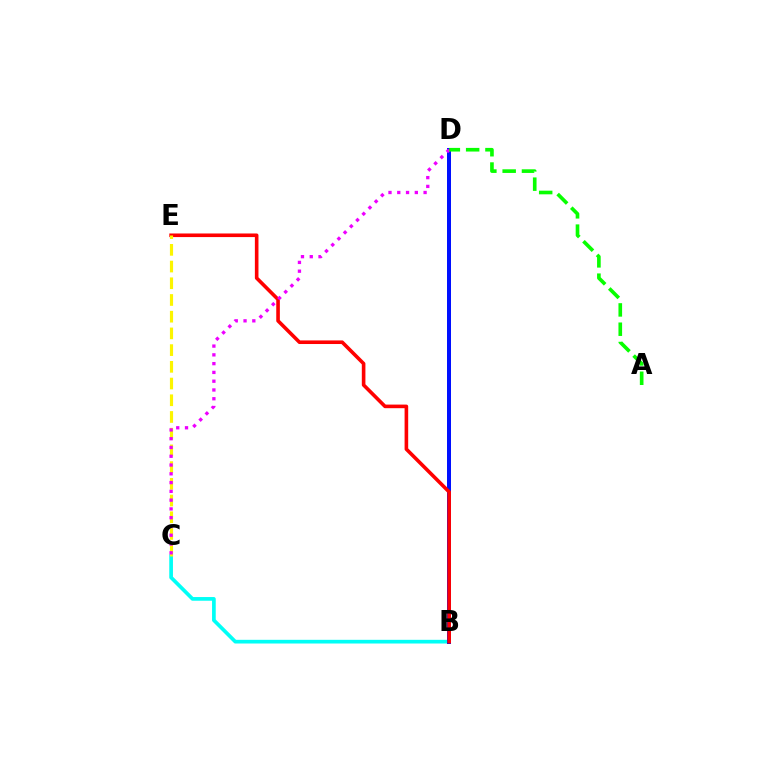{('B', 'C'): [{'color': '#00fff6', 'line_style': 'solid', 'thickness': 2.66}], ('B', 'D'): [{'color': '#0010ff', 'line_style': 'solid', 'thickness': 2.88}], ('B', 'E'): [{'color': '#ff0000', 'line_style': 'solid', 'thickness': 2.59}], ('C', 'E'): [{'color': '#fcf500', 'line_style': 'dashed', 'thickness': 2.27}], ('C', 'D'): [{'color': '#ee00ff', 'line_style': 'dotted', 'thickness': 2.38}], ('A', 'D'): [{'color': '#08ff00', 'line_style': 'dashed', 'thickness': 2.62}]}